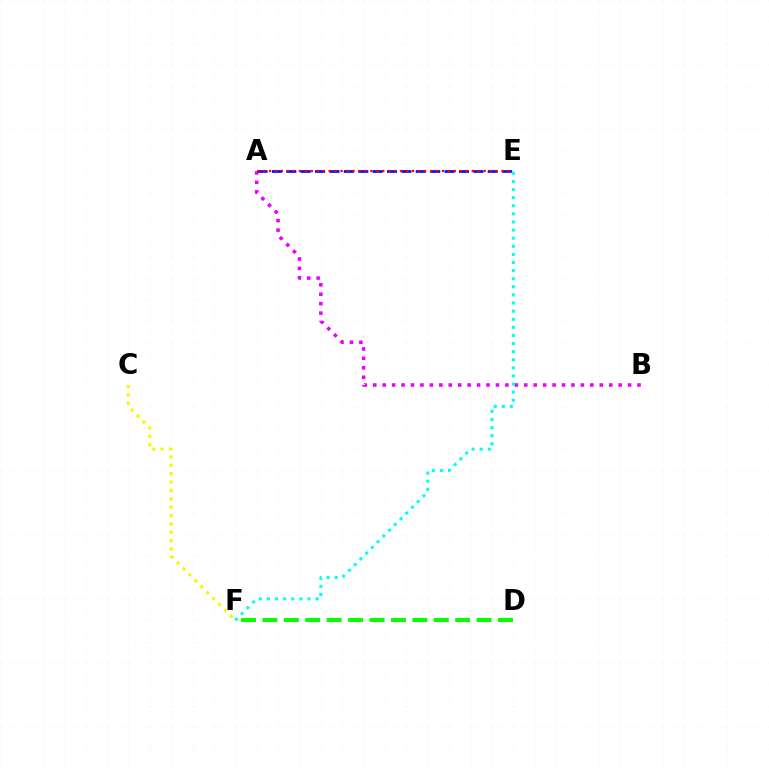{('A', 'B'): [{'color': '#ee00ff', 'line_style': 'dotted', 'thickness': 2.56}], ('D', 'F'): [{'color': '#08ff00', 'line_style': 'dashed', 'thickness': 2.91}], ('A', 'E'): [{'color': '#0010ff', 'line_style': 'dashed', 'thickness': 1.95}, {'color': '#ff0000', 'line_style': 'dotted', 'thickness': 1.62}], ('E', 'F'): [{'color': '#00fff6', 'line_style': 'dotted', 'thickness': 2.2}], ('C', 'F'): [{'color': '#fcf500', 'line_style': 'dotted', 'thickness': 2.28}]}